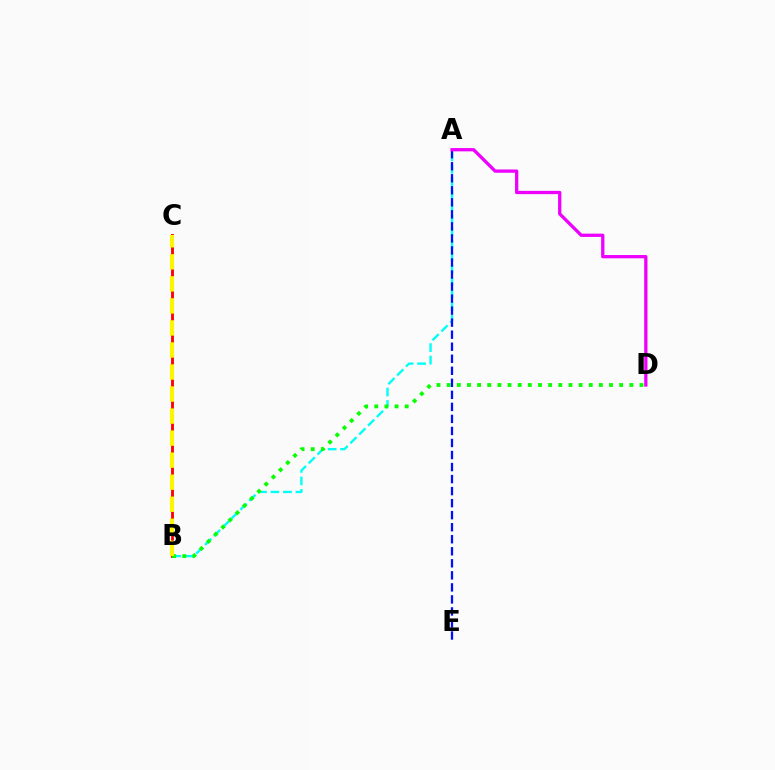{('B', 'C'): [{'color': '#ff0000', 'line_style': 'solid', 'thickness': 2.04}, {'color': '#fcf500', 'line_style': 'dashed', 'thickness': 2.99}], ('A', 'B'): [{'color': '#00fff6', 'line_style': 'dashed', 'thickness': 1.7}], ('B', 'D'): [{'color': '#08ff00', 'line_style': 'dotted', 'thickness': 2.76}], ('A', 'E'): [{'color': '#0010ff', 'line_style': 'dashed', 'thickness': 1.63}], ('A', 'D'): [{'color': '#ee00ff', 'line_style': 'solid', 'thickness': 2.36}]}